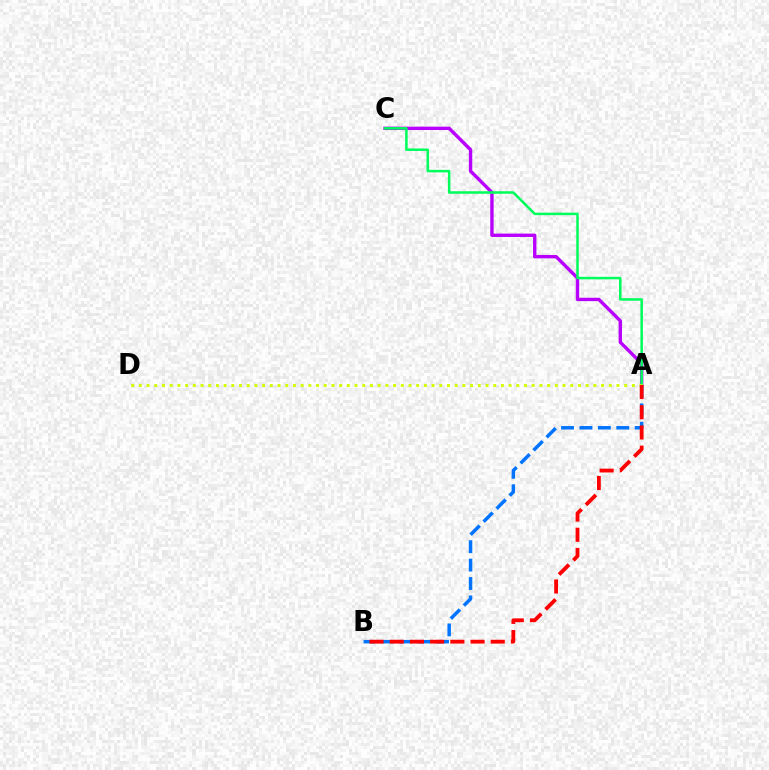{('A', 'C'): [{'color': '#b900ff', 'line_style': 'solid', 'thickness': 2.43}, {'color': '#00ff5c', 'line_style': 'solid', 'thickness': 1.82}], ('A', 'B'): [{'color': '#0074ff', 'line_style': 'dashed', 'thickness': 2.5}, {'color': '#ff0000', 'line_style': 'dashed', 'thickness': 2.74}], ('A', 'D'): [{'color': '#d1ff00', 'line_style': 'dotted', 'thickness': 2.09}]}